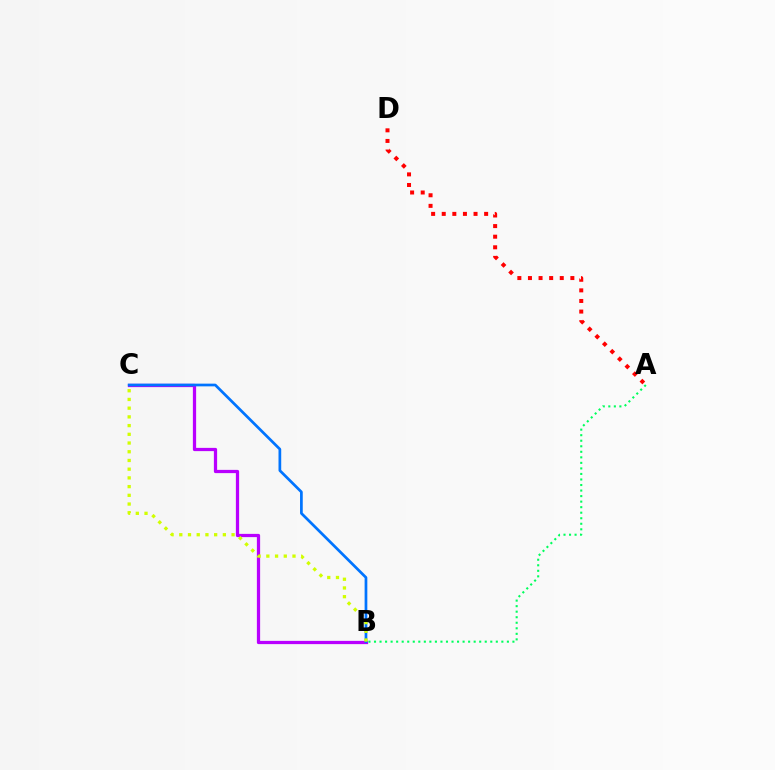{('B', 'C'): [{'color': '#b900ff', 'line_style': 'solid', 'thickness': 2.34}, {'color': '#0074ff', 'line_style': 'solid', 'thickness': 1.95}, {'color': '#d1ff00', 'line_style': 'dotted', 'thickness': 2.37}], ('A', 'D'): [{'color': '#ff0000', 'line_style': 'dotted', 'thickness': 2.88}], ('A', 'B'): [{'color': '#00ff5c', 'line_style': 'dotted', 'thickness': 1.5}]}